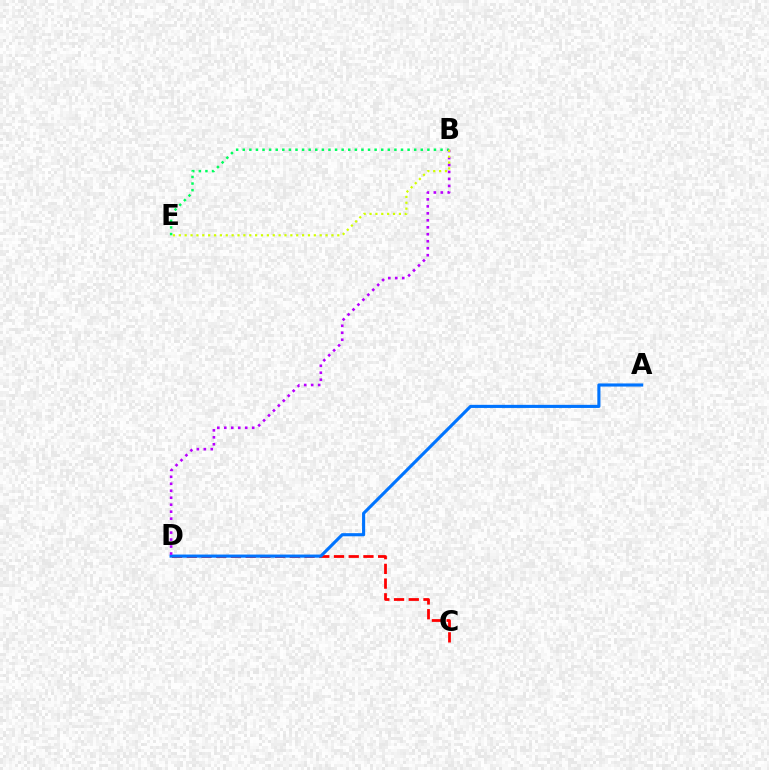{('C', 'D'): [{'color': '#ff0000', 'line_style': 'dashed', 'thickness': 2.0}], ('A', 'D'): [{'color': '#0074ff', 'line_style': 'solid', 'thickness': 2.24}], ('B', 'E'): [{'color': '#00ff5c', 'line_style': 'dotted', 'thickness': 1.79}, {'color': '#d1ff00', 'line_style': 'dotted', 'thickness': 1.59}], ('B', 'D'): [{'color': '#b900ff', 'line_style': 'dotted', 'thickness': 1.89}]}